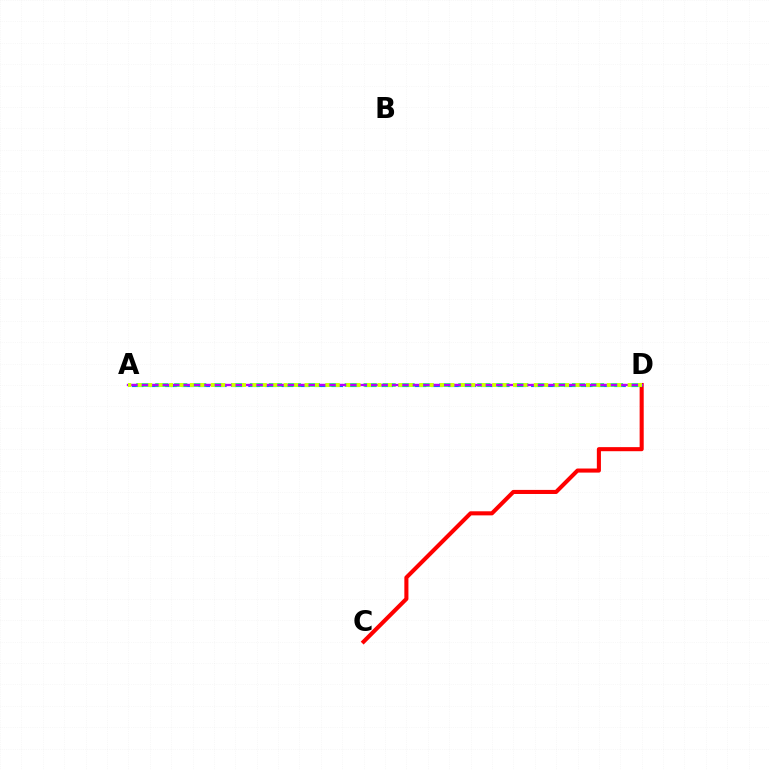{('C', 'D'): [{'color': '#ff0000', 'line_style': 'solid', 'thickness': 2.94}], ('A', 'D'): [{'color': '#0074ff', 'line_style': 'dashed', 'thickness': 2.26}, {'color': '#00ff5c', 'line_style': 'dashed', 'thickness': 2.57}, {'color': '#b900ff', 'line_style': 'solid', 'thickness': 1.67}, {'color': '#d1ff00', 'line_style': 'dotted', 'thickness': 2.83}]}